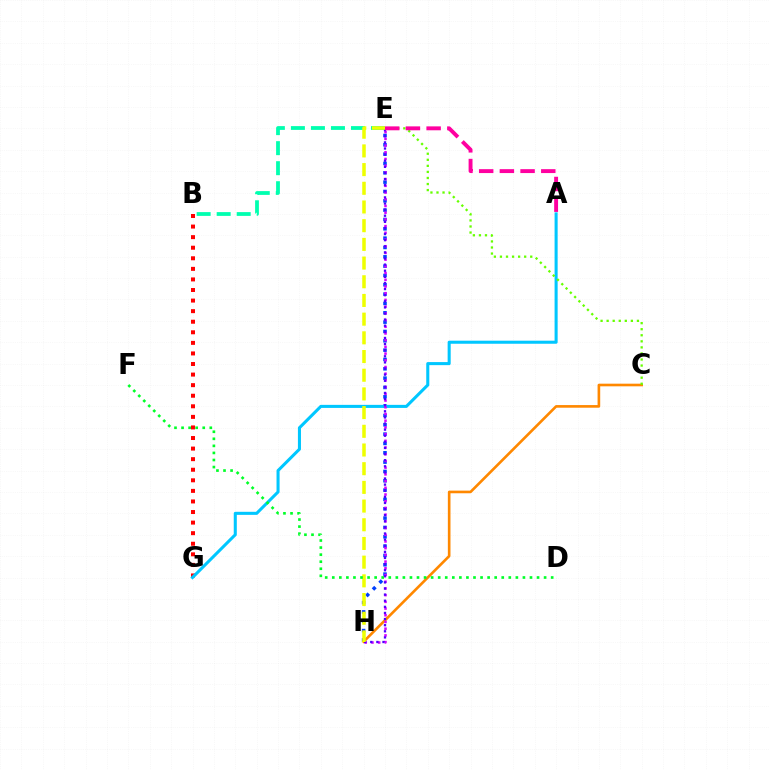{('B', 'G'): [{'color': '#ff0000', 'line_style': 'dotted', 'thickness': 2.87}], ('B', 'E'): [{'color': '#00ffaf', 'line_style': 'dashed', 'thickness': 2.72}], ('E', 'H'): [{'color': '#003fff', 'line_style': 'dotted', 'thickness': 2.54}, {'color': '#d600ff', 'line_style': 'dotted', 'thickness': 1.82}, {'color': '#4f00ff', 'line_style': 'dotted', 'thickness': 1.66}, {'color': '#eeff00', 'line_style': 'dashed', 'thickness': 2.54}], ('C', 'H'): [{'color': '#ff8800', 'line_style': 'solid', 'thickness': 1.9}], ('A', 'G'): [{'color': '#00c7ff', 'line_style': 'solid', 'thickness': 2.2}], ('C', 'E'): [{'color': '#66ff00', 'line_style': 'dotted', 'thickness': 1.65}], ('A', 'E'): [{'color': '#ff00a0', 'line_style': 'dashed', 'thickness': 2.81}], ('D', 'F'): [{'color': '#00ff27', 'line_style': 'dotted', 'thickness': 1.92}]}